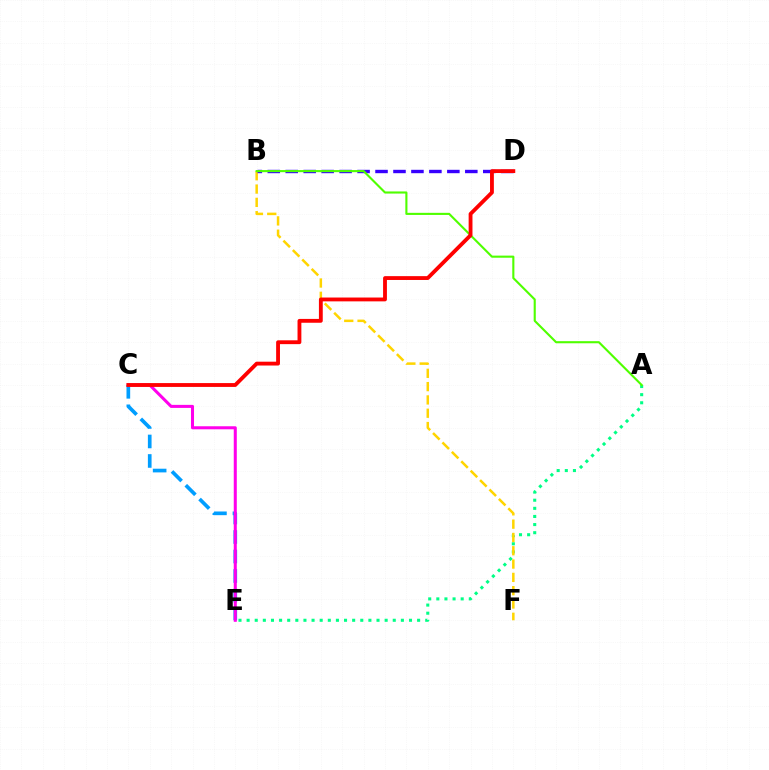{('A', 'E'): [{'color': '#00ff86', 'line_style': 'dotted', 'thickness': 2.21}], ('B', 'F'): [{'color': '#ffd500', 'line_style': 'dashed', 'thickness': 1.81}], ('C', 'E'): [{'color': '#009eff', 'line_style': 'dashed', 'thickness': 2.65}, {'color': '#ff00ed', 'line_style': 'solid', 'thickness': 2.19}], ('B', 'D'): [{'color': '#3700ff', 'line_style': 'dashed', 'thickness': 2.44}], ('A', 'B'): [{'color': '#4fff00', 'line_style': 'solid', 'thickness': 1.52}], ('C', 'D'): [{'color': '#ff0000', 'line_style': 'solid', 'thickness': 2.76}]}